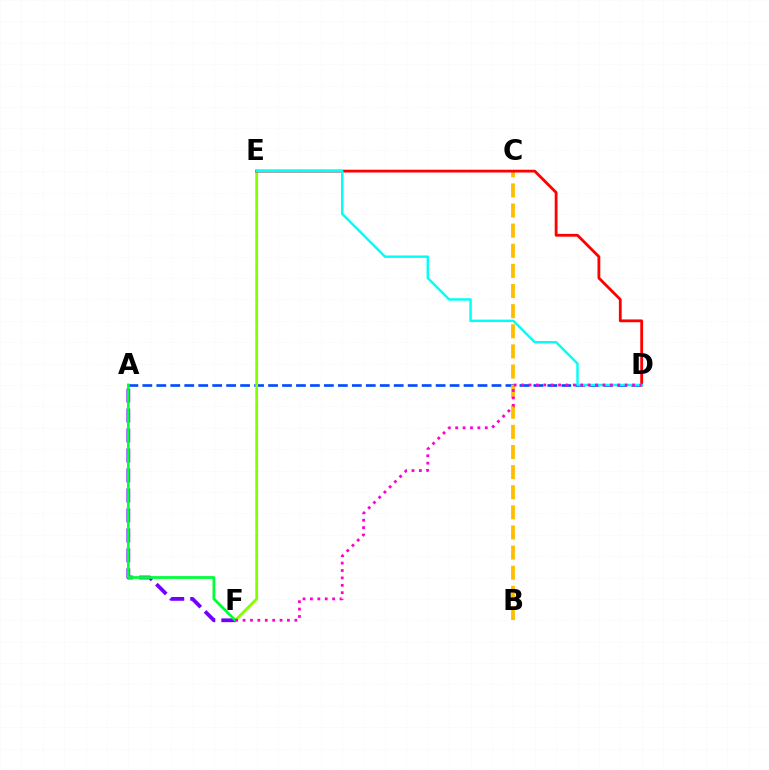{('A', 'D'): [{'color': '#004bff', 'line_style': 'dashed', 'thickness': 1.9}], ('E', 'F'): [{'color': '#84ff00', 'line_style': 'solid', 'thickness': 2.02}], ('A', 'F'): [{'color': '#7200ff', 'line_style': 'dashed', 'thickness': 2.71}, {'color': '#00ff39', 'line_style': 'solid', 'thickness': 1.99}], ('B', 'C'): [{'color': '#ffbd00', 'line_style': 'dashed', 'thickness': 2.73}], ('D', 'E'): [{'color': '#ff0000', 'line_style': 'solid', 'thickness': 2.02}, {'color': '#00fff6', 'line_style': 'solid', 'thickness': 1.76}], ('D', 'F'): [{'color': '#ff00cf', 'line_style': 'dotted', 'thickness': 2.01}]}